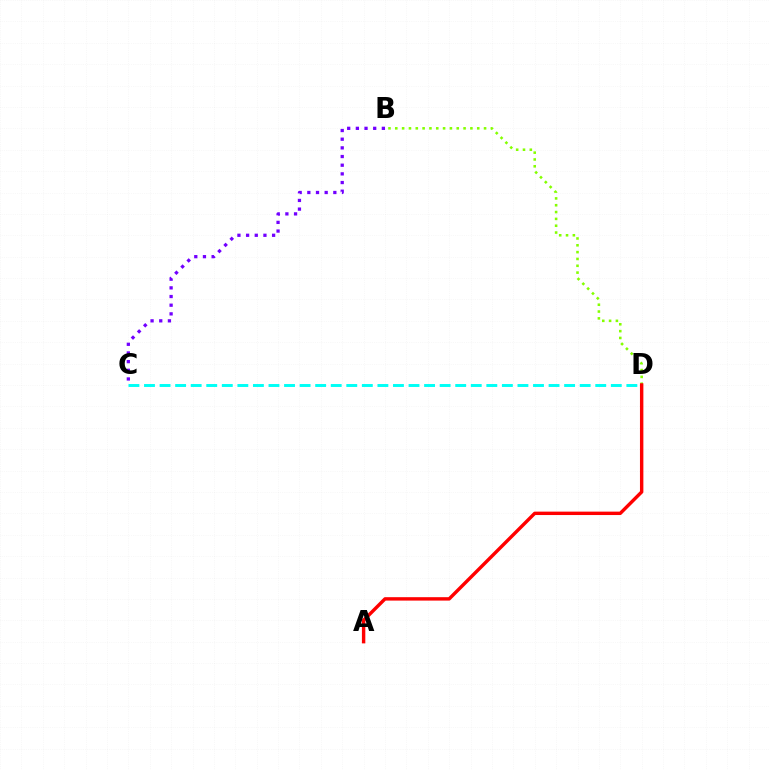{('C', 'D'): [{'color': '#00fff6', 'line_style': 'dashed', 'thickness': 2.11}], ('B', 'D'): [{'color': '#84ff00', 'line_style': 'dotted', 'thickness': 1.86}], ('A', 'D'): [{'color': '#ff0000', 'line_style': 'solid', 'thickness': 2.46}], ('B', 'C'): [{'color': '#7200ff', 'line_style': 'dotted', 'thickness': 2.36}]}